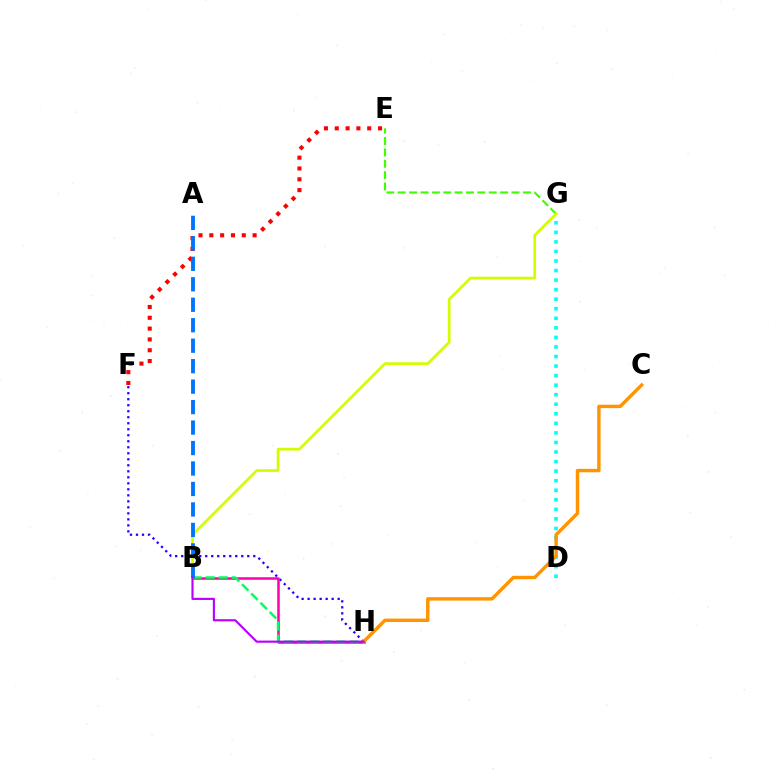{('E', 'G'): [{'color': '#3dff00', 'line_style': 'dashed', 'thickness': 1.55}], ('D', 'G'): [{'color': '#00fff6', 'line_style': 'dotted', 'thickness': 2.6}], ('B', 'G'): [{'color': '#d1ff00', 'line_style': 'solid', 'thickness': 1.96}], ('F', 'H'): [{'color': '#2500ff', 'line_style': 'dotted', 'thickness': 1.63}], ('B', 'H'): [{'color': '#ff00ac', 'line_style': 'solid', 'thickness': 1.81}, {'color': '#00ff5c', 'line_style': 'dashed', 'thickness': 1.78}, {'color': '#b900ff', 'line_style': 'solid', 'thickness': 1.54}], ('C', 'H'): [{'color': '#ff9400', 'line_style': 'solid', 'thickness': 2.46}], ('E', 'F'): [{'color': '#ff0000', 'line_style': 'dotted', 'thickness': 2.94}], ('A', 'B'): [{'color': '#0074ff', 'line_style': 'dashed', 'thickness': 2.78}]}